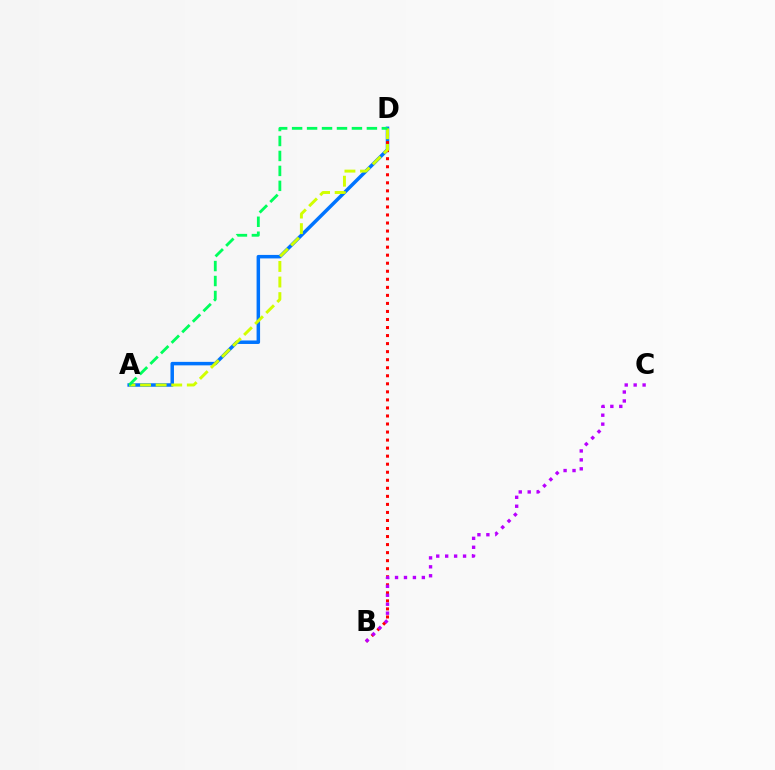{('A', 'D'): [{'color': '#0074ff', 'line_style': 'solid', 'thickness': 2.51}, {'color': '#d1ff00', 'line_style': 'dashed', 'thickness': 2.12}, {'color': '#00ff5c', 'line_style': 'dashed', 'thickness': 2.03}], ('B', 'D'): [{'color': '#ff0000', 'line_style': 'dotted', 'thickness': 2.18}], ('B', 'C'): [{'color': '#b900ff', 'line_style': 'dotted', 'thickness': 2.43}]}